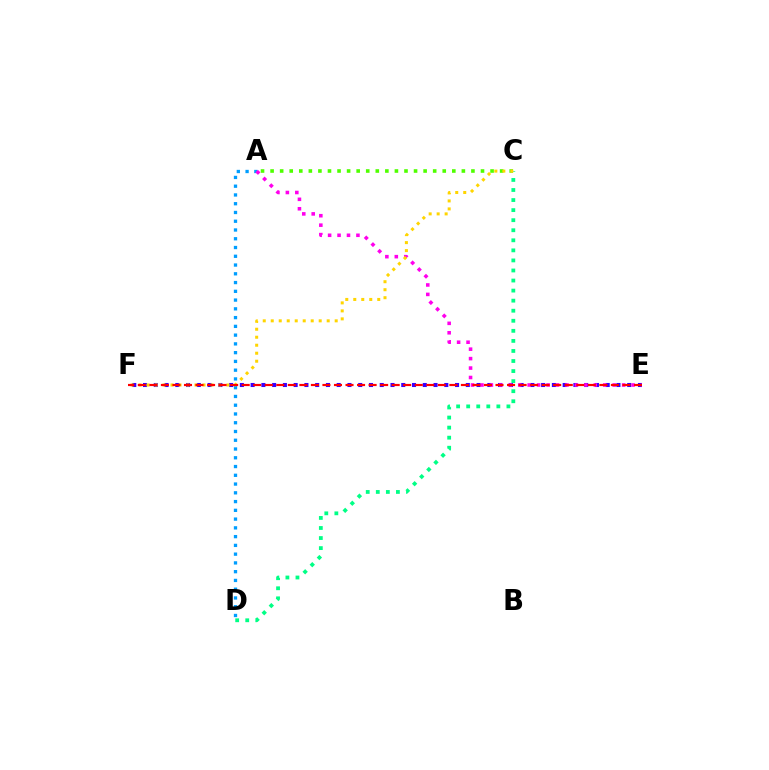{('A', 'C'): [{'color': '#4fff00', 'line_style': 'dotted', 'thickness': 2.6}], ('A', 'D'): [{'color': '#009eff', 'line_style': 'dotted', 'thickness': 2.38}], ('C', 'D'): [{'color': '#00ff86', 'line_style': 'dotted', 'thickness': 2.73}], ('E', 'F'): [{'color': '#3700ff', 'line_style': 'dotted', 'thickness': 2.92}, {'color': '#ff0000', 'line_style': 'dashed', 'thickness': 1.57}], ('A', 'E'): [{'color': '#ff00ed', 'line_style': 'dotted', 'thickness': 2.57}], ('C', 'F'): [{'color': '#ffd500', 'line_style': 'dotted', 'thickness': 2.17}]}